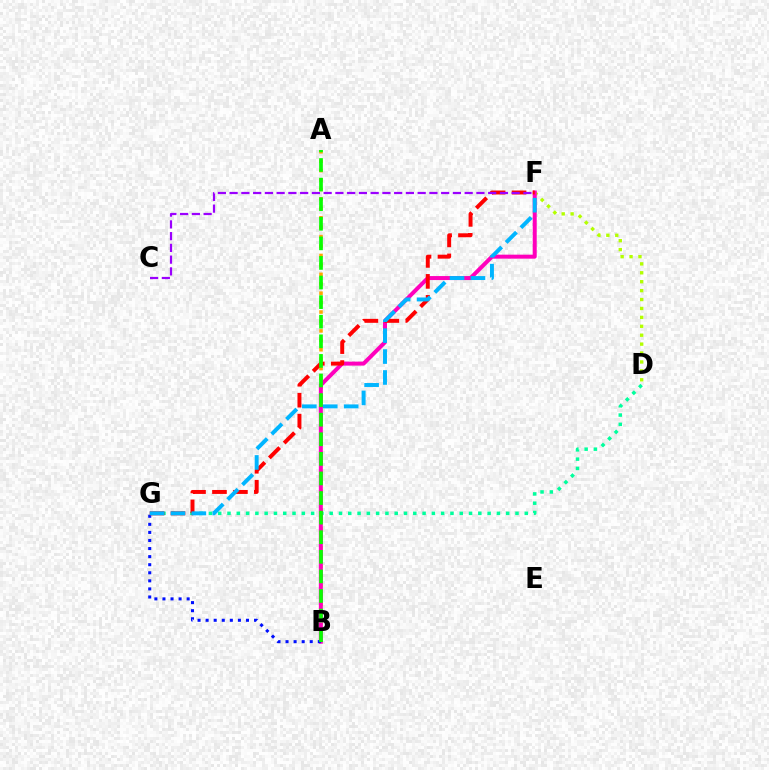{('D', 'F'): [{'color': '#b3ff00', 'line_style': 'dotted', 'thickness': 2.42}], ('D', 'G'): [{'color': '#00ff9d', 'line_style': 'dotted', 'thickness': 2.52}], ('A', 'B'): [{'color': '#ffa500', 'line_style': 'dotted', 'thickness': 2.56}, {'color': '#08ff00', 'line_style': 'dashed', 'thickness': 2.66}], ('B', 'F'): [{'color': '#ff00bd', 'line_style': 'solid', 'thickness': 2.88}], ('B', 'G'): [{'color': '#0010ff', 'line_style': 'dotted', 'thickness': 2.19}], ('F', 'G'): [{'color': '#ff0000', 'line_style': 'dashed', 'thickness': 2.85}, {'color': '#00b5ff', 'line_style': 'dashed', 'thickness': 2.84}], ('C', 'F'): [{'color': '#9b00ff', 'line_style': 'dashed', 'thickness': 1.6}]}